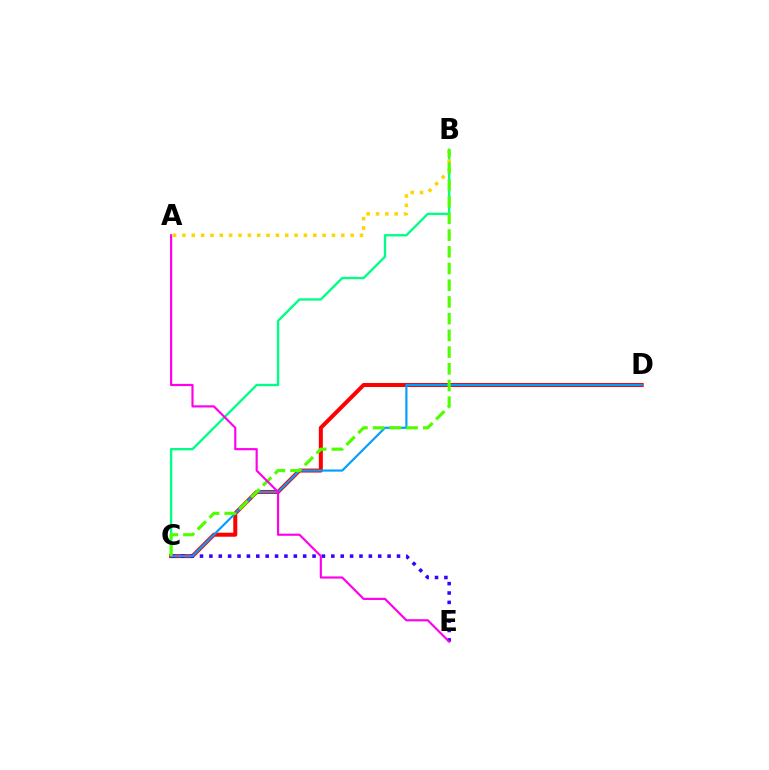{('B', 'C'): [{'color': '#00ff86', 'line_style': 'solid', 'thickness': 1.7}, {'color': '#4fff00', 'line_style': 'dashed', 'thickness': 2.27}], ('C', 'D'): [{'color': '#ff0000', 'line_style': 'solid', 'thickness': 2.88}, {'color': '#009eff', 'line_style': 'solid', 'thickness': 1.54}], ('C', 'E'): [{'color': '#3700ff', 'line_style': 'dotted', 'thickness': 2.55}], ('A', 'B'): [{'color': '#ffd500', 'line_style': 'dotted', 'thickness': 2.54}], ('A', 'E'): [{'color': '#ff00ed', 'line_style': 'solid', 'thickness': 1.56}]}